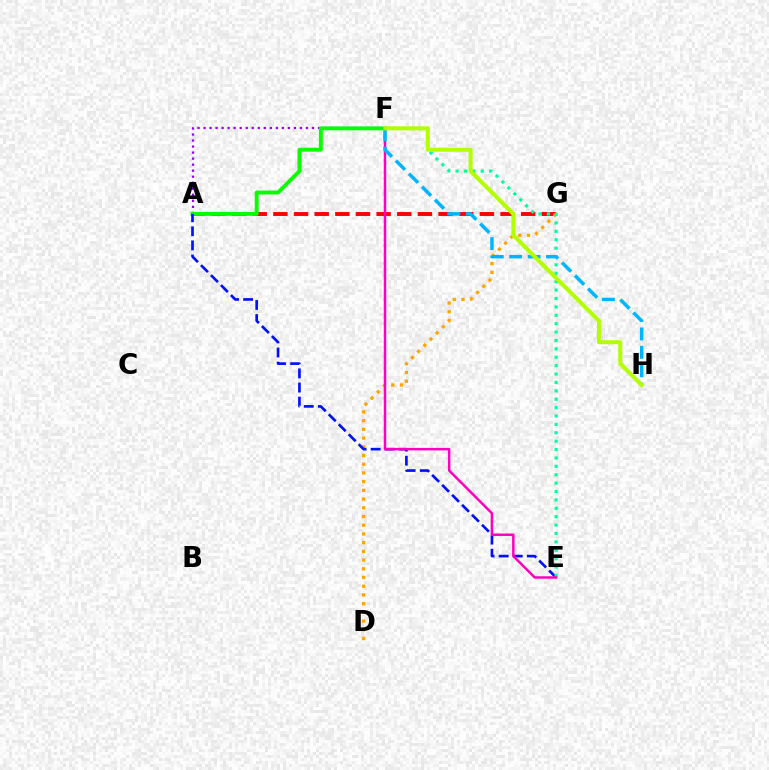{('A', 'G'): [{'color': '#ff0000', 'line_style': 'dashed', 'thickness': 2.8}], ('D', 'G'): [{'color': '#ffa500', 'line_style': 'dotted', 'thickness': 2.37}], ('A', 'F'): [{'color': '#9b00ff', 'line_style': 'dotted', 'thickness': 1.64}, {'color': '#08ff00', 'line_style': 'solid', 'thickness': 2.8}], ('A', 'E'): [{'color': '#0010ff', 'line_style': 'dashed', 'thickness': 1.92}], ('E', 'F'): [{'color': '#00ff9d', 'line_style': 'dotted', 'thickness': 2.28}, {'color': '#ff00bd', 'line_style': 'solid', 'thickness': 1.78}], ('F', 'H'): [{'color': '#00b5ff', 'line_style': 'dashed', 'thickness': 2.5}, {'color': '#b3ff00', 'line_style': 'solid', 'thickness': 2.9}]}